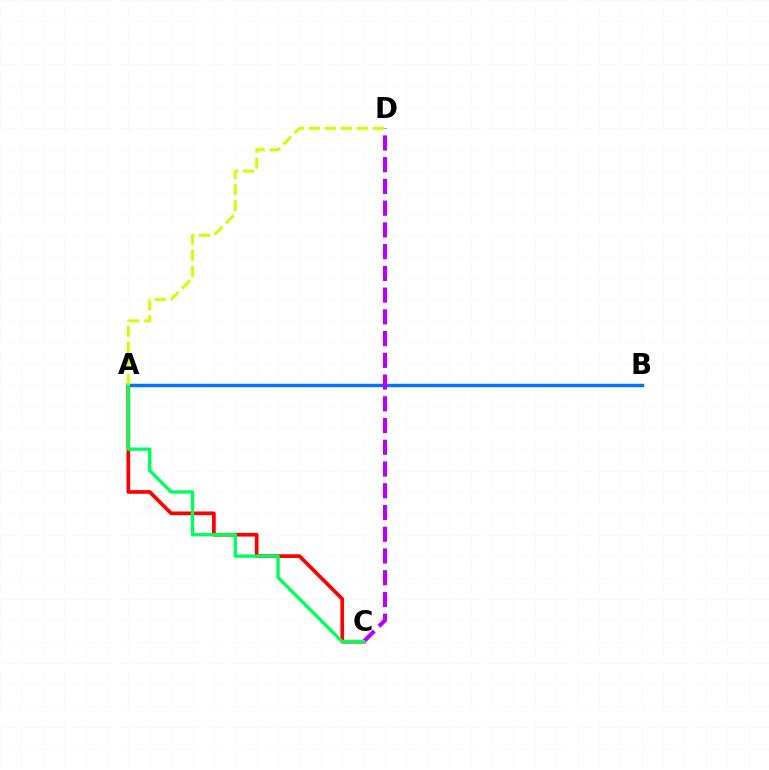{('A', 'C'): [{'color': '#ff0000', 'line_style': 'solid', 'thickness': 2.66}, {'color': '#00ff5c', 'line_style': 'solid', 'thickness': 2.41}], ('A', 'B'): [{'color': '#0074ff', 'line_style': 'solid', 'thickness': 2.47}], ('C', 'D'): [{'color': '#b900ff', 'line_style': 'dashed', 'thickness': 2.95}], ('A', 'D'): [{'color': '#d1ff00', 'line_style': 'dashed', 'thickness': 2.17}]}